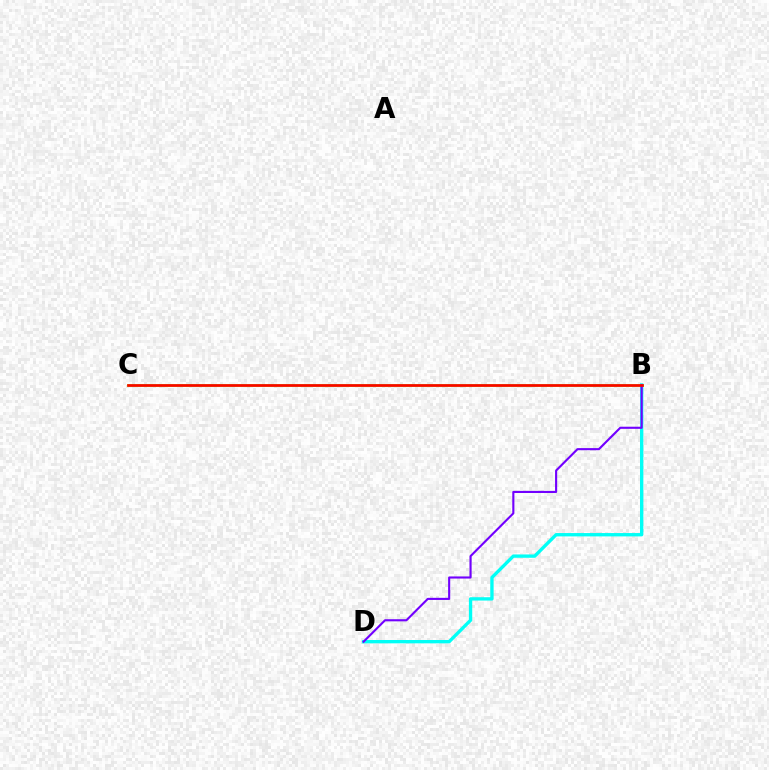{('B', 'D'): [{'color': '#00fff6', 'line_style': 'solid', 'thickness': 2.4}, {'color': '#7200ff', 'line_style': 'solid', 'thickness': 1.53}], ('B', 'C'): [{'color': '#84ff00', 'line_style': 'solid', 'thickness': 1.95}, {'color': '#ff0000', 'line_style': 'solid', 'thickness': 1.9}]}